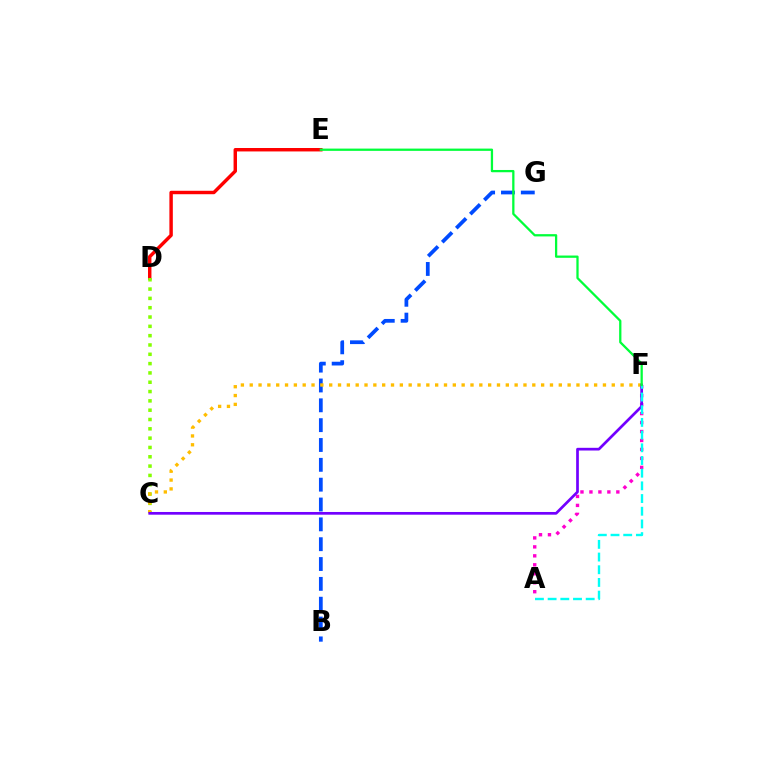{('D', 'E'): [{'color': '#ff0000', 'line_style': 'solid', 'thickness': 2.47}], ('A', 'F'): [{'color': '#ff00cf', 'line_style': 'dotted', 'thickness': 2.44}, {'color': '#00fff6', 'line_style': 'dashed', 'thickness': 1.72}], ('B', 'G'): [{'color': '#004bff', 'line_style': 'dashed', 'thickness': 2.7}], ('C', 'D'): [{'color': '#84ff00', 'line_style': 'dotted', 'thickness': 2.53}], ('C', 'F'): [{'color': '#ffbd00', 'line_style': 'dotted', 'thickness': 2.4}, {'color': '#7200ff', 'line_style': 'solid', 'thickness': 1.95}], ('E', 'F'): [{'color': '#00ff39', 'line_style': 'solid', 'thickness': 1.64}]}